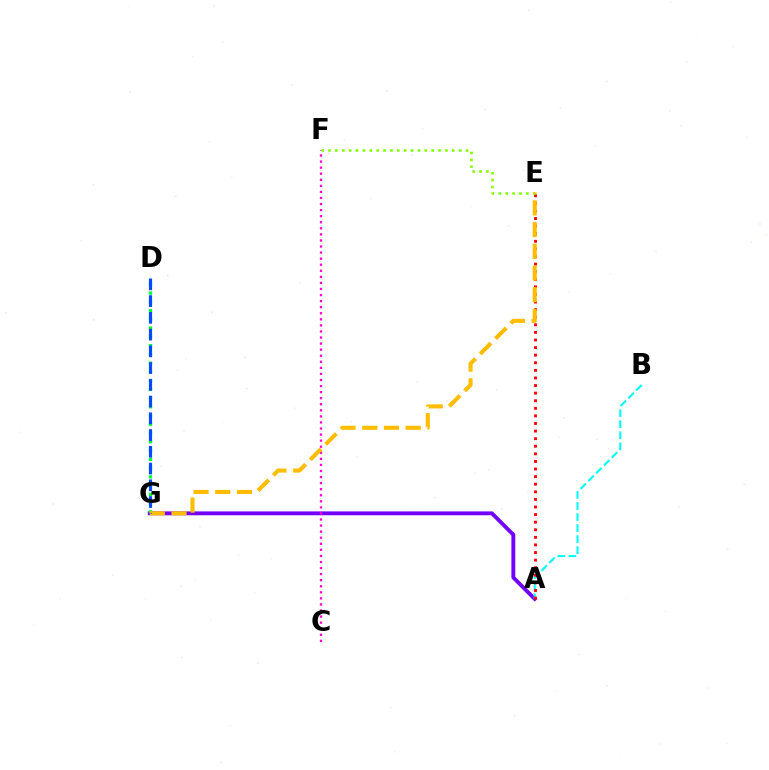{('A', 'G'): [{'color': '#7200ff', 'line_style': 'solid', 'thickness': 2.79}], ('A', 'B'): [{'color': '#00fff6', 'line_style': 'dashed', 'thickness': 1.5}], ('A', 'E'): [{'color': '#ff0000', 'line_style': 'dotted', 'thickness': 2.06}], ('C', 'F'): [{'color': '#ff00cf', 'line_style': 'dotted', 'thickness': 1.65}], ('E', 'F'): [{'color': '#84ff00', 'line_style': 'dotted', 'thickness': 1.87}], ('D', 'G'): [{'color': '#00ff39', 'line_style': 'dotted', 'thickness': 2.38}, {'color': '#004bff', 'line_style': 'dashed', 'thickness': 2.27}], ('E', 'G'): [{'color': '#ffbd00', 'line_style': 'dashed', 'thickness': 2.95}]}